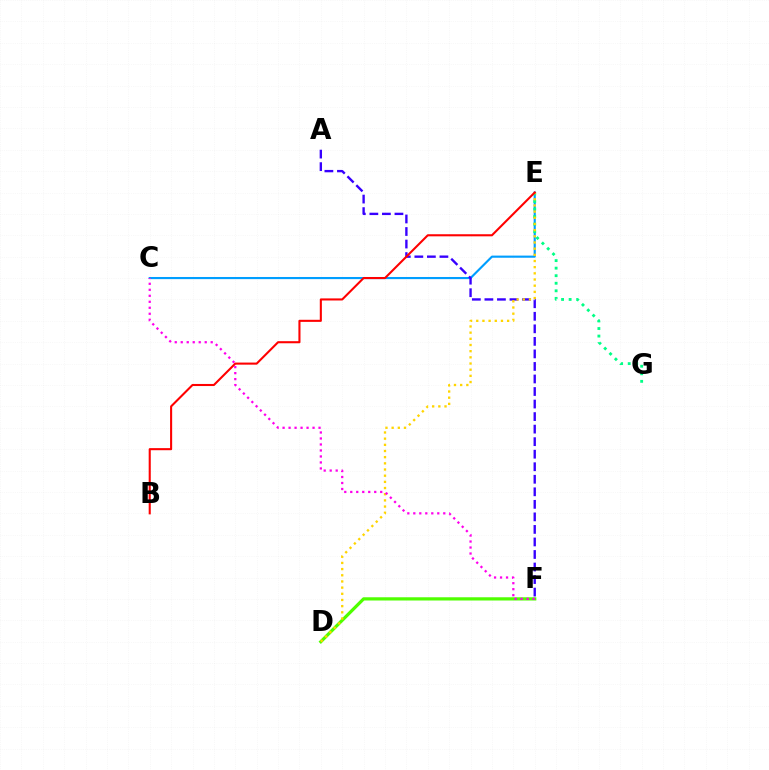{('C', 'E'): [{'color': '#009eff', 'line_style': 'solid', 'thickness': 1.54}], ('E', 'G'): [{'color': '#00ff86', 'line_style': 'dotted', 'thickness': 2.05}], ('D', 'F'): [{'color': '#4fff00', 'line_style': 'solid', 'thickness': 2.33}], ('A', 'F'): [{'color': '#3700ff', 'line_style': 'dashed', 'thickness': 1.7}], ('D', 'E'): [{'color': '#ffd500', 'line_style': 'dotted', 'thickness': 1.68}], ('B', 'E'): [{'color': '#ff0000', 'line_style': 'solid', 'thickness': 1.5}], ('C', 'F'): [{'color': '#ff00ed', 'line_style': 'dotted', 'thickness': 1.63}]}